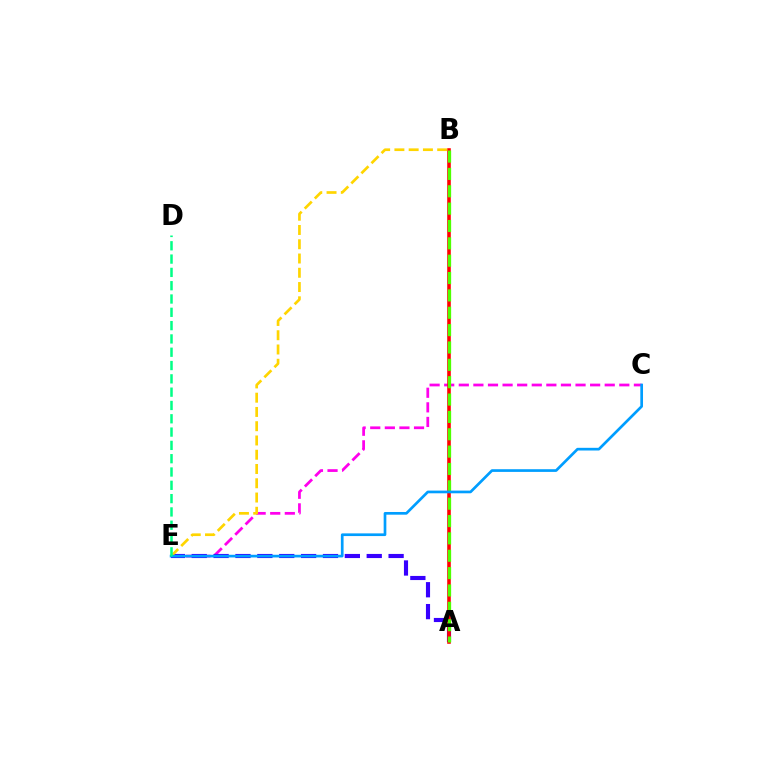{('C', 'E'): [{'color': '#ff00ed', 'line_style': 'dashed', 'thickness': 1.98}, {'color': '#009eff', 'line_style': 'solid', 'thickness': 1.94}], ('A', 'E'): [{'color': '#3700ff', 'line_style': 'dashed', 'thickness': 2.97}], ('A', 'B'): [{'color': '#ff0000', 'line_style': 'solid', 'thickness': 2.57}, {'color': '#4fff00', 'line_style': 'dashed', 'thickness': 2.36}], ('B', 'E'): [{'color': '#ffd500', 'line_style': 'dashed', 'thickness': 1.94}], ('D', 'E'): [{'color': '#00ff86', 'line_style': 'dashed', 'thickness': 1.81}]}